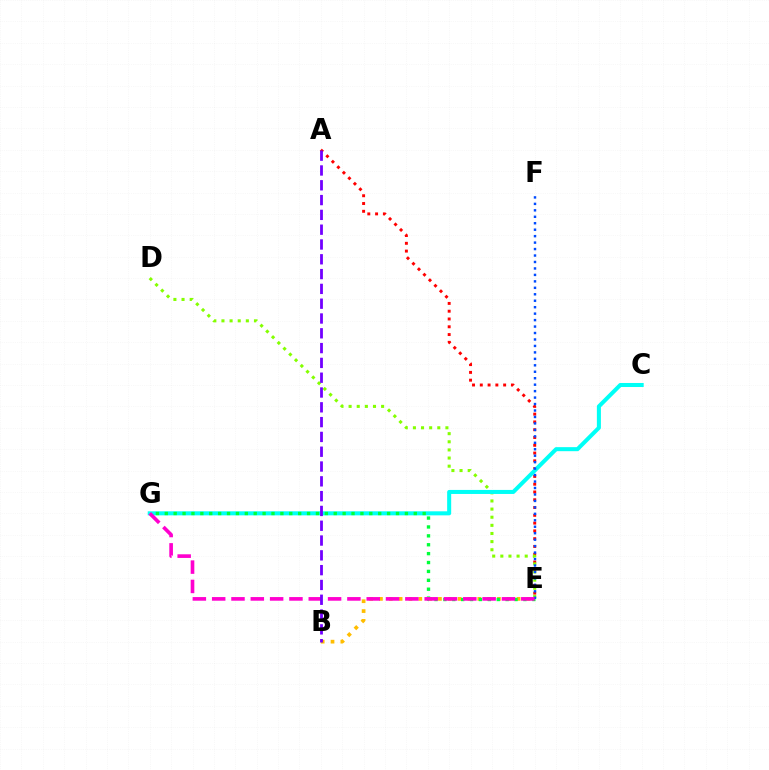{('B', 'E'): [{'color': '#ffbd00', 'line_style': 'dotted', 'thickness': 2.67}], ('A', 'E'): [{'color': '#ff0000', 'line_style': 'dotted', 'thickness': 2.11}], ('D', 'E'): [{'color': '#84ff00', 'line_style': 'dotted', 'thickness': 2.21}], ('C', 'G'): [{'color': '#00fff6', 'line_style': 'solid', 'thickness': 2.9}], ('E', 'G'): [{'color': '#00ff39', 'line_style': 'dotted', 'thickness': 2.42}, {'color': '#ff00cf', 'line_style': 'dashed', 'thickness': 2.62}], ('E', 'F'): [{'color': '#004bff', 'line_style': 'dotted', 'thickness': 1.75}], ('A', 'B'): [{'color': '#7200ff', 'line_style': 'dashed', 'thickness': 2.01}]}